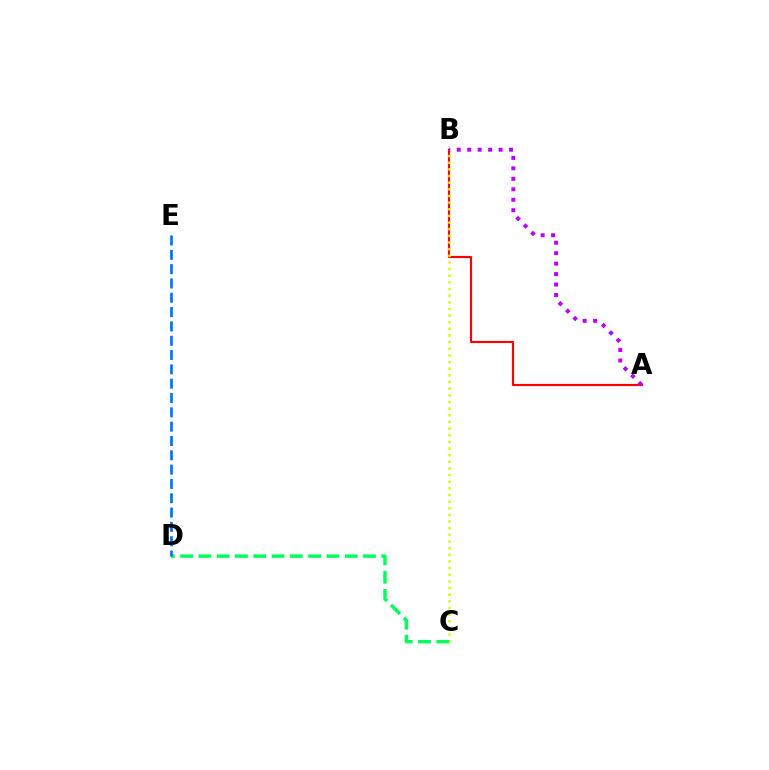{('A', 'B'): [{'color': '#ff0000', 'line_style': 'solid', 'thickness': 1.55}, {'color': '#b900ff', 'line_style': 'dotted', 'thickness': 2.84}], ('B', 'C'): [{'color': '#d1ff00', 'line_style': 'dotted', 'thickness': 1.81}], ('C', 'D'): [{'color': '#00ff5c', 'line_style': 'dashed', 'thickness': 2.48}], ('D', 'E'): [{'color': '#0074ff', 'line_style': 'dashed', 'thickness': 1.95}]}